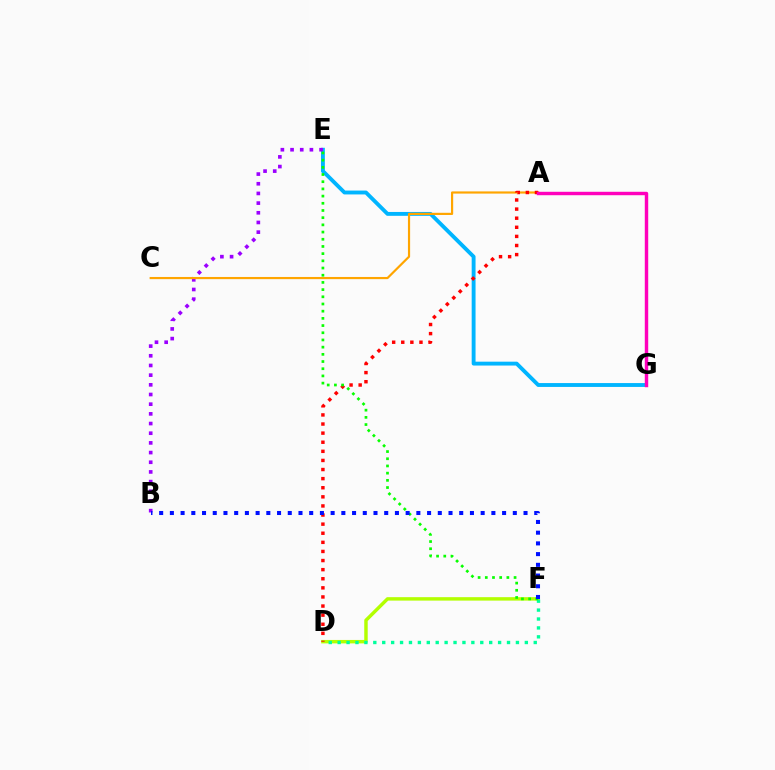{('D', 'F'): [{'color': '#b3ff00', 'line_style': 'solid', 'thickness': 2.48}, {'color': '#00ff9d', 'line_style': 'dotted', 'thickness': 2.42}], ('E', 'G'): [{'color': '#00b5ff', 'line_style': 'solid', 'thickness': 2.79}], ('B', 'E'): [{'color': '#9b00ff', 'line_style': 'dotted', 'thickness': 2.63}], ('A', 'C'): [{'color': '#ffa500', 'line_style': 'solid', 'thickness': 1.57}], ('A', 'D'): [{'color': '#ff0000', 'line_style': 'dotted', 'thickness': 2.47}], ('A', 'G'): [{'color': '#ff00bd', 'line_style': 'solid', 'thickness': 2.46}], ('E', 'F'): [{'color': '#08ff00', 'line_style': 'dotted', 'thickness': 1.95}], ('B', 'F'): [{'color': '#0010ff', 'line_style': 'dotted', 'thickness': 2.91}]}